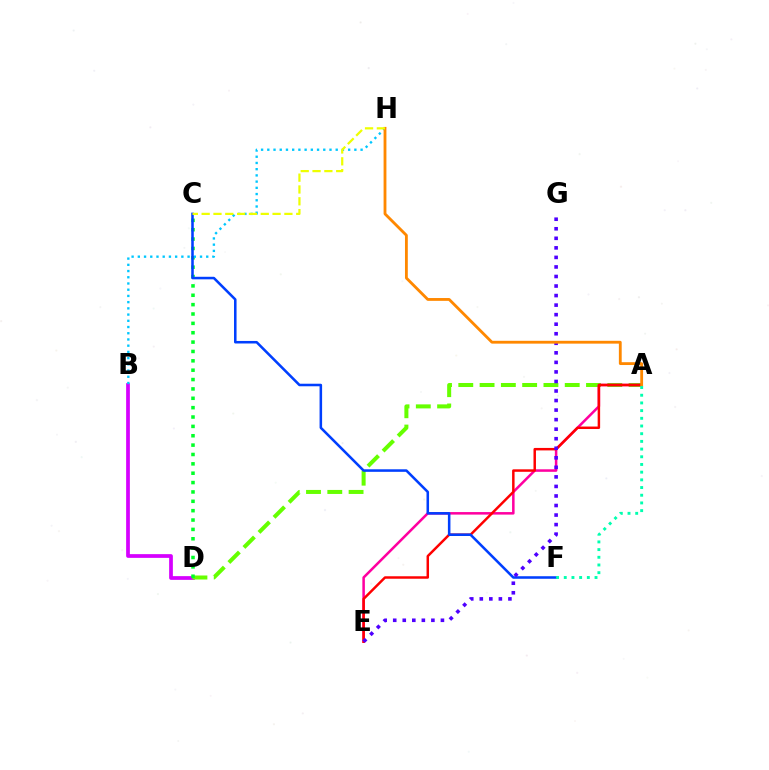{('B', 'D'): [{'color': '#d600ff', 'line_style': 'solid', 'thickness': 2.68}], ('A', 'D'): [{'color': '#66ff00', 'line_style': 'dashed', 'thickness': 2.89}], ('C', 'D'): [{'color': '#00ff27', 'line_style': 'dotted', 'thickness': 2.54}], ('A', 'E'): [{'color': '#ff00a0', 'line_style': 'solid', 'thickness': 1.82}, {'color': '#ff0000', 'line_style': 'solid', 'thickness': 1.78}], ('B', 'H'): [{'color': '#00c7ff', 'line_style': 'dotted', 'thickness': 1.69}], ('C', 'F'): [{'color': '#003fff', 'line_style': 'solid', 'thickness': 1.83}], ('E', 'G'): [{'color': '#4f00ff', 'line_style': 'dotted', 'thickness': 2.59}], ('A', 'H'): [{'color': '#ff8800', 'line_style': 'solid', 'thickness': 2.03}], ('A', 'F'): [{'color': '#00ffaf', 'line_style': 'dotted', 'thickness': 2.09}], ('C', 'H'): [{'color': '#eeff00', 'line_style': 'dashed', 'thickness': 1.61}]}